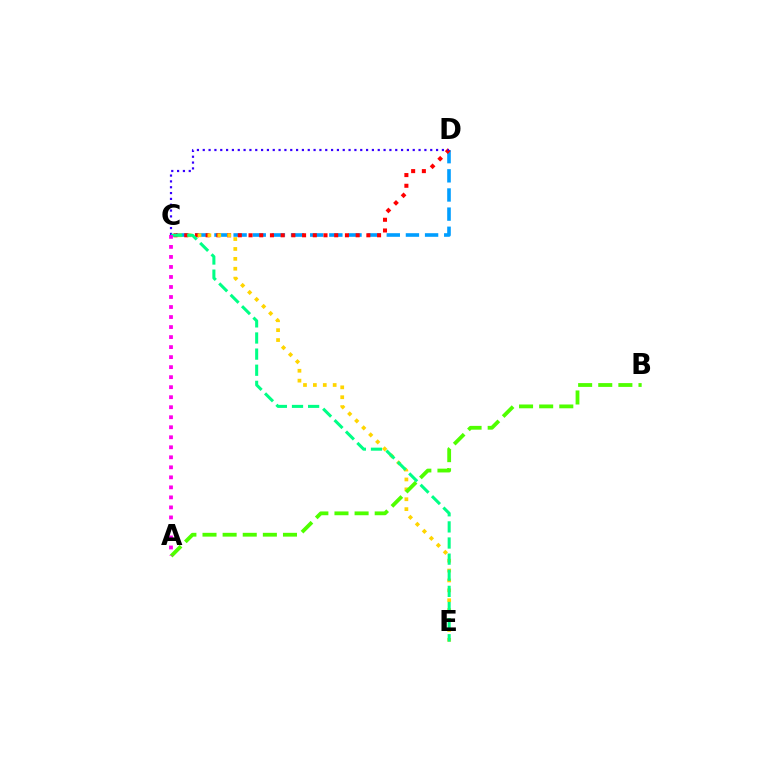{('C', 'D'): [{'color': '#009eff', 'line_style': 'dashed', 'thickness': 2.6}, {'color': '#ff0000', 'line_style': 'dotted', 'thickness': 2.91}, {'color': '#3700ff', 'line_style': 'dotted', 'thickness': 1.58}], ('C', 'E'): [{'color': '#ffd500', 'line_style': 'dotted', 'thickness': 2.69}, {'color': '#00ff86', 'line_style': 'dashed', 'thickness': 2.19}], ('A', 'B'): [{'color': '#4fff00', 'line_style': 'dashed', 'thickness': 2.73}], ('A', 'C'): [{'color': '#ff00ed', 'line_style': 'dotted', 'thickness': 2.72}]}